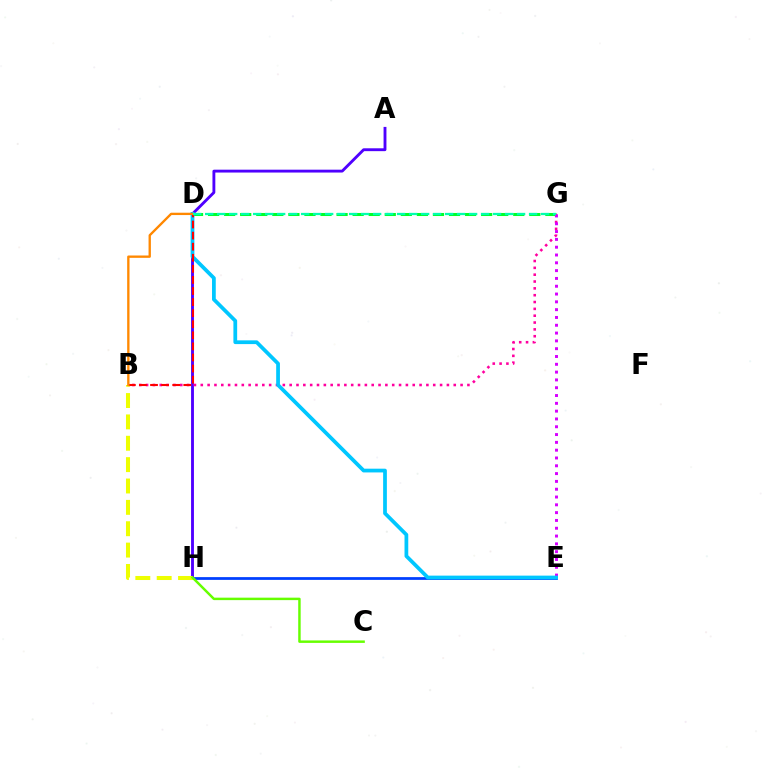{('E', 'H'): [{'color': '#003fff', 'line_style': 'solid', 'thickness': 1.99}], ('D', 'G'): [{'color': '#00ff27', 'line_style': 'dashed', 'thickness': 2.18}, {'color': '#00ffaf', 'line_style': 'dashed', 'thickness': 1.63}], ('A', 'H'): [{'color': '#4f00ff', 'line_style': 'solid', 'thickness': 2.06}], ('B', 'H'): [{'color': '#eeff00', 'line_style': 'dashed', 'thickness': 2.9}], ('C', 'H'): [{'color': '#66ff00', 'line_style': 'solid', 'thickness': 1.77}], ('B', 'G'): [{'color': '#ff00a0', 'line_style': 'dotted', 'thickness': 1.86}], ('E', 'G'): [{'color': '#d600ff', 'line_style': 'dotted', 'thickness': 2.12}], ('D', 'E'): [{'color': '#00c7ff', 'line_style': 'solid', 'thickness': 2.7}], ('B', 'D'): [{'color': '#ff0000', 'line_style': 'dashed', 'thickness': 1.51}, {'color': '#ff8800', 'line_style': 'solid', 'thickness': 1.68}]}